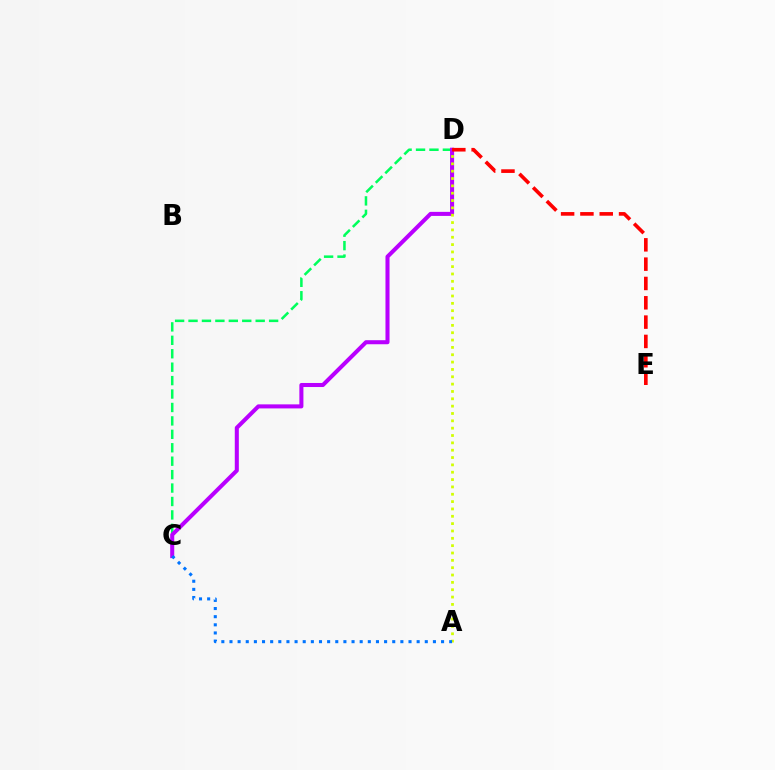{('C', 'D'): [{'color': '#00ff5c', 'line_style': 'dashed', 'thickness': 1.82}, {'color': '#b900ff', 'line_style': 'solid', 'thickness': 2.91}], ('A', 'D'): [{'color': '#d1ff00', 'line_style': 'dotted', 'thickness': 2.0}], ('A', 'C'): [{'color': '#0074ff', 'line_style': 'dotted', 'thickness': 2.21}], ('D', 'E'): [{'color': '#ff0000', 'line_style': 'dashed', 'thickness': 2.62}]}